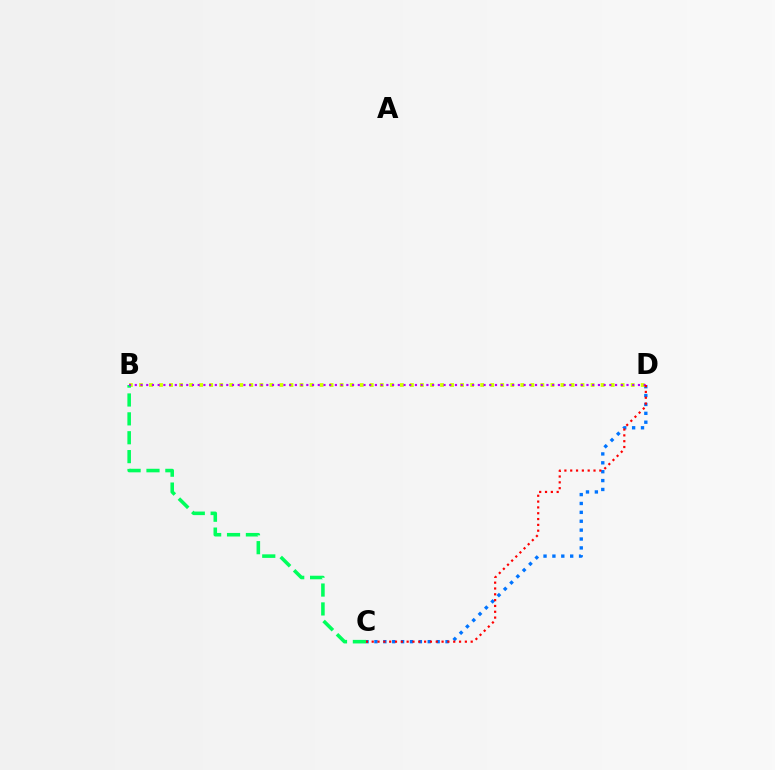{('C', 'D'): [{'color': '#0074ff', 'line_style': 'dotted', 'thickness': 2.41}, {'color': '#ff0000', 'line_style': 'dotted', 'thickness': 1.58}], ('B', 'D'): [{'color': '#d1ff00', 'line_style': 'dotted', 'thickness': 2.73}, {'color': '#b900ff', 'line_style': 'dotted', 'thickness': 1.55}], ('B', 'C'): [{'color': '#00ff5c', 'line_style': 'dashed', 'thickness': 2.56}]}